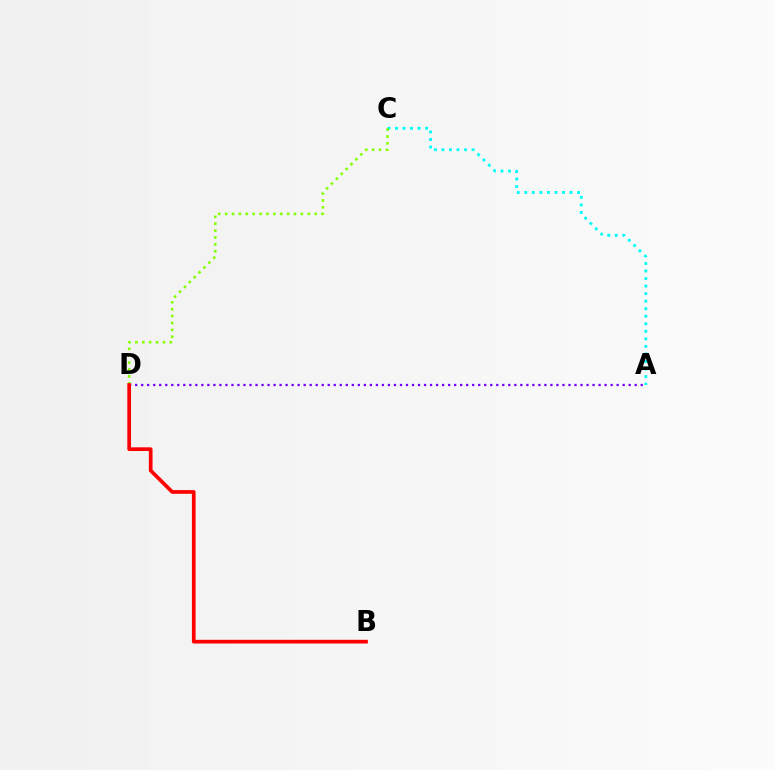{('A', 'C'): [{'color': '#00fff6', 'line_style': 'dotted', 'thickness': 2.05}], ('A', 'D'): [{'color': '#7200ff', 'line_style': 'dotted', 'thickness': 1.64}], ('C', 'D'): [{'color': '#84ff00', 'line_style': 'dotted', 'thickness': 1.87}], ('B', 'D'): [{'color': '#ff0000', 'line_style': 'solid', 'thickness': 2.66}]}